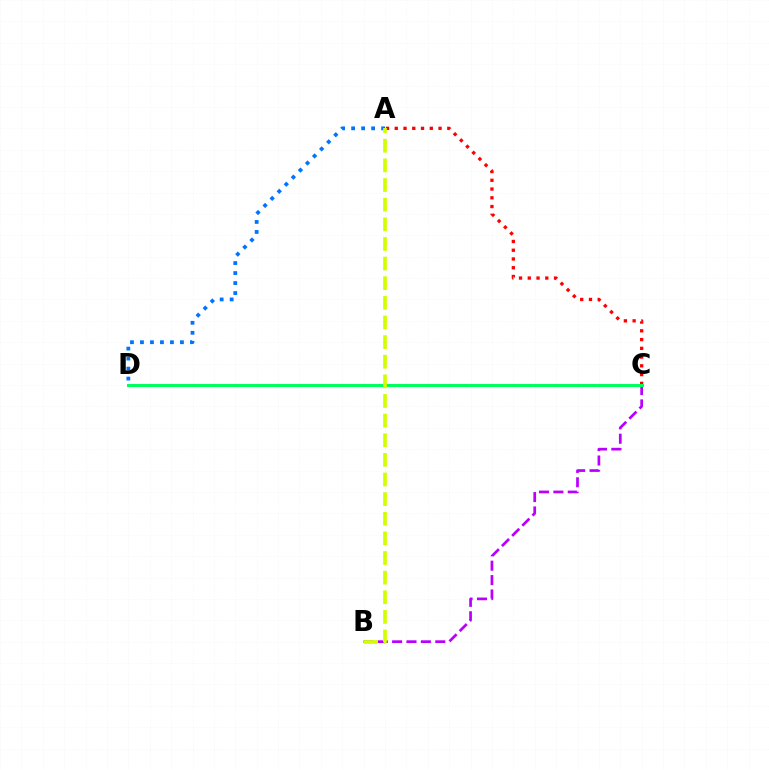{('A', 'C'): [{'color': '#ff0000', 'line_style': 'dotted', 'thickness': 2.38}], ('A', 'D'): [{'color': '#0074ff', 'line_style': 'dotted', 'thickness': 2.72}], ('B', 'C'): [{'color': '#b900ff', 'line_style': 'dashed', 'thickness': 1.95}], ('C', 'D'): [{'color': '#00ff5c', 'line_style': 'solid', 'thickness': 2.18}], ('A', 'B'): [{'color': '#d1ff00', 'line_style': 'dashed', 'thickness': 2.67}]}